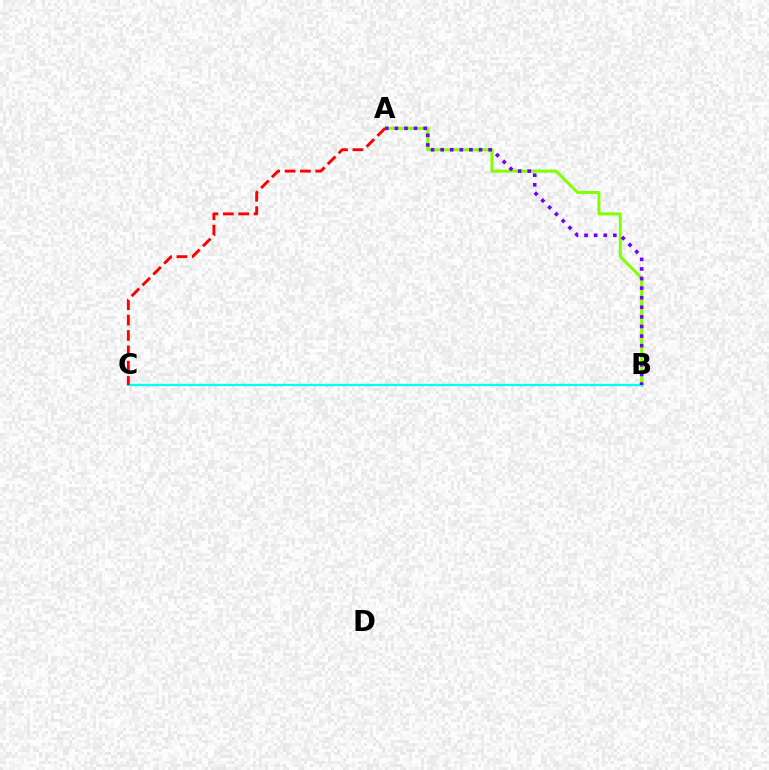{('A', 'B'): [{'color': '#84ff00', 'line_style': 'solid', 'thickness': 2.17}, {'color': '#7200ff', 'line_style': 'dotted', 'thickness': 2.61}], ('B', 'C'): [{'color': '#00fff6', 'line_style': 'solid', 'thickness': 1.62}], ('A', 'C'): [{'color': '#ff0000', 'line_style': 'dashed', 'thickness': 2.08}]}